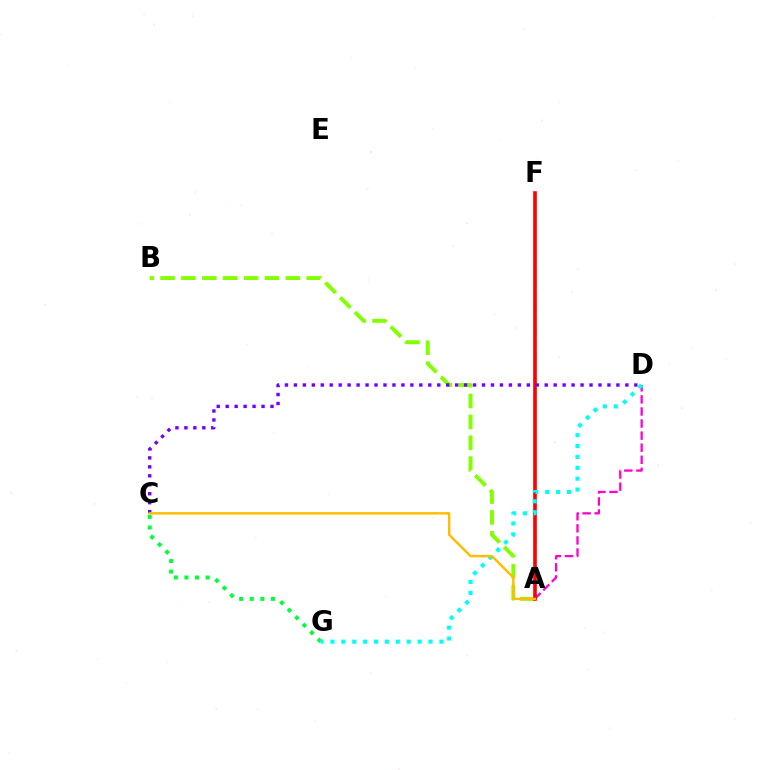{('A', 'F'): [{'color': '#004bff', 'line_style': 'dashed', 'thickness': 1.66}, {'color': '#ff0000', 'line_style': 'solid', 'thickness': 2.59}], ('A', 'B'): [{'color': '#84ff00', 'line_style': 'dashed', 'thickness': 2.84}], ('A', 'D'): [{'color': '#ff00cf', 'line_style': 'dashed', 'thickness': 1.64}], ('C', 'D'): [{'color': '#7200ff', 'line_style': 'dotted', 'thickness': 2.43}], ('C', 'G'): [{'color': '#00ff39', 'line_style': 'dotted', 'thickness': 2.88}], ('D', 'G'): [{'color': '#00fff6', 'line_style': 'dotted', 'thickness': 2.96}], ('A', 'C'): [{'color': '#ffbd00', 'line_style': 'solid', 'thickness': 1.76}]}